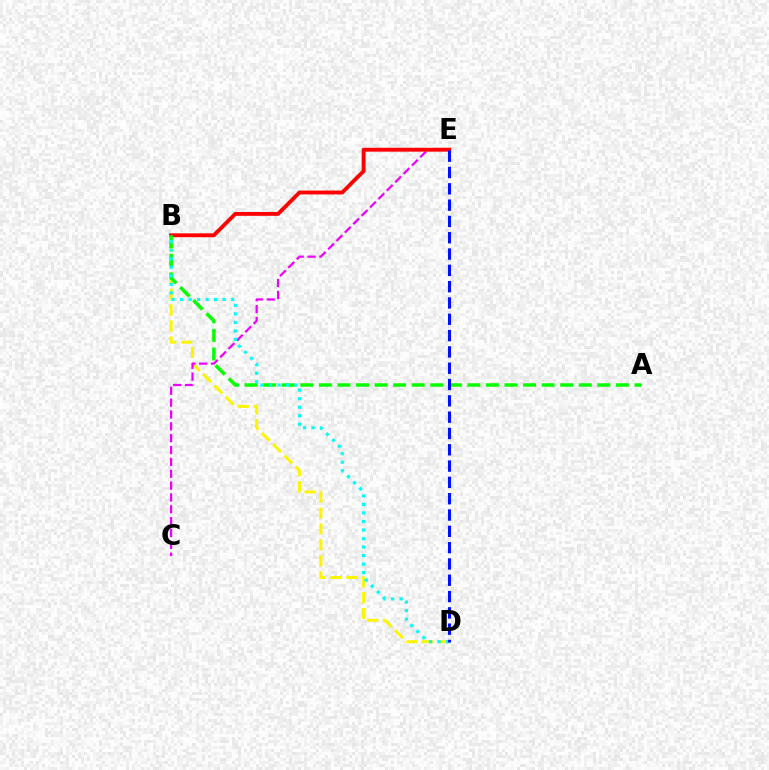{('B', 'D'): [{'color': '#fcf500', 'line_style': 'dashed', 'thickness': 2.16}, {'color': '#00fff6', 'line_style': 'dotted', 'thickness': 2.32}], ('C', 'E'): [{'color': '#ee00ff', 'line_style': 'dashed', 'thickness': 1.61}], ('B', 'E'): [{'color': '#ff0000', 'line_style': 'solid', 'thickness': 2.78}], ('A', 'B'): [{'color': '#08ff00', 'line_style': 'dashed', 'thickness': 2.52}], ('D', 'E'): [{'color': '#0010ff', 'line_style': 'dashed', 'thickness': 2.22}]}